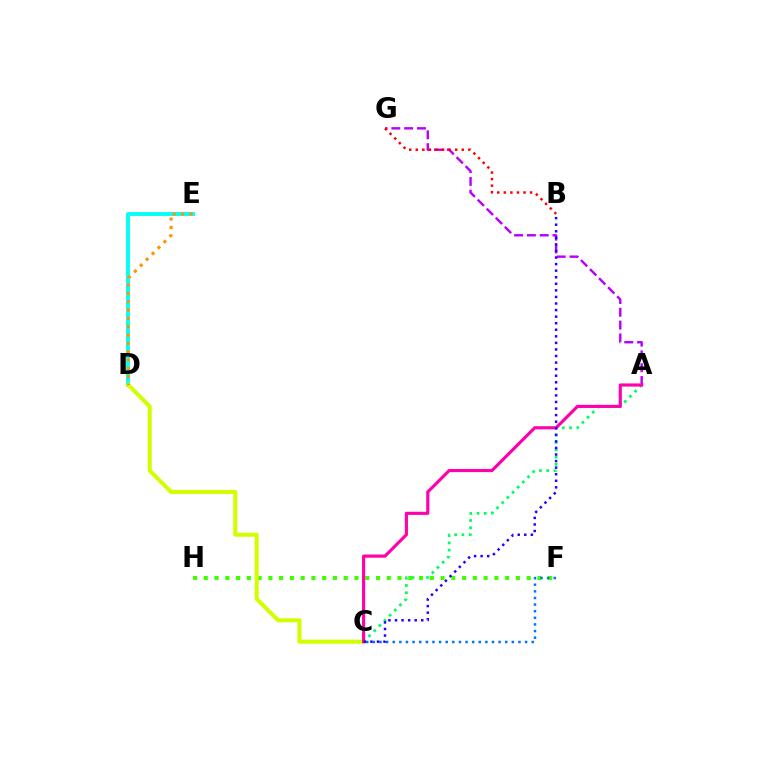{('A', 'C'): [{'color': '#00ff5c', 'line_style': 'dotted', 'thickness': 1.98}, {'color': '#ff00ac', 'line_style': 'solid', 'thickness': 2.26}], ('F', 'H'): [{'color': '#3dff00', 'line_style': 'dotted', 'thickness': 2.92}], ('A', 'G'): [{'color': '#b900ff', 'line_style': 'dashed', 'thickness': 1.74}], ('C', 'F'): [{'color': '#0074ff', 'line_style': 'dotted', 'thickness': 1.8}], ('D', 'E'): [{'color': '#00fff6', 'line_style': 'solid', 'thickness': 2.77}, {'color': '#ff9400', 'line_style': 'dotted', 'thickness': 2.27}], ('C', 'D'): [{'color': '#d1ff00', 'line_style': 'solid', 'thickness': 2.92}], ('B', 'G'): [{'color': '#ff0000', 'line_style': 'dotted', 'thickness': 1.79}], ('B', 'C'): [{'color': '#2500ff', 'line_style': 'dotted', 'thickness': 1.78}]}